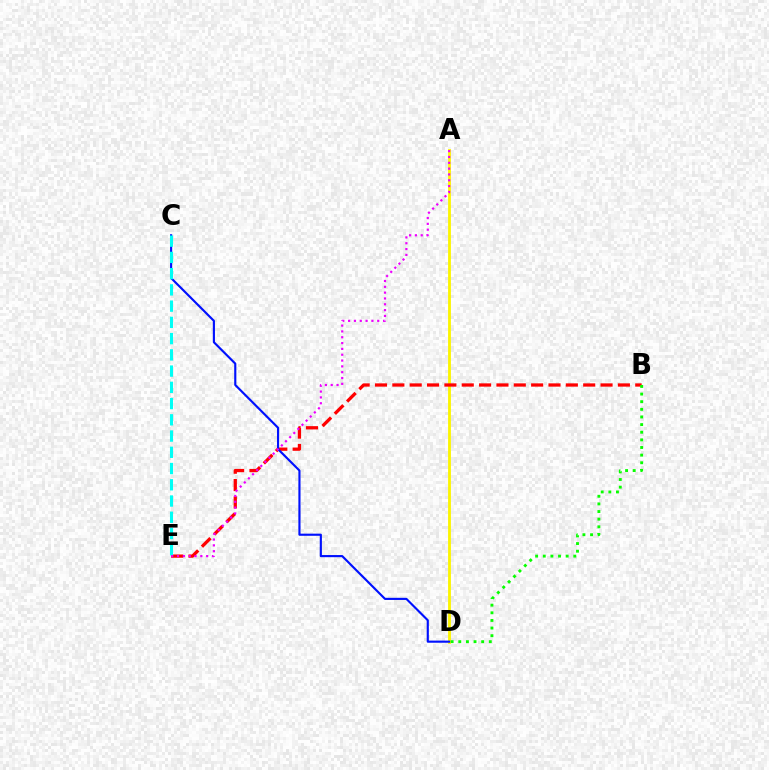{('A', 'D'): [{'color': '#fcf500', 'line_style': 'solid', 'thickness': 2.04}], ('B', 'E'): [{'color': '#ff0000', 'line_style': 'dashed', 'thickness': 2.36}], ('C', 'D'): [{'color': '#0010ff', 'line_style': 'solid', 'thickness': 1.54}], ('C', 'E'): [{'color': '#00fff6', 'line_style': 'dashed', 'thickness': 2.21}], ('A', 'E'): [{'color': '#ee00ff', 'line_style': 'dotted', 'thickness': 1.58}], ('B', 'D'): [{'color': '#08ff00', 'line_style': 'dotted', 'thickness': 2.07}]}